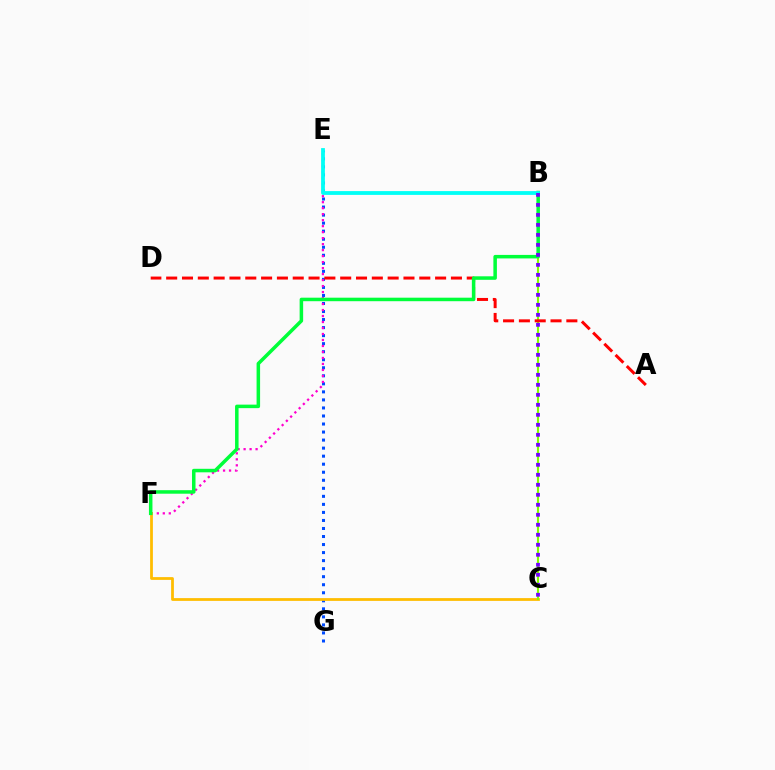{('E', 'G'): [{'color': '#004bff', 'line_style': 'dotted', 'thickness': 2.18}], ('E', 'F'): [{'color': '#ff00cf', 'line_style': 'dotted', 'thickness': 1.63}], ('C', 'F'): [{'color': '#ffbd00', 'line_style': 'solid', 'thickness': 2.0}], ('B', 'C'): [{'color': '#84ff00', 'line_style': 'solid', 'thickness': 1.52}, {'color': '#7200ff', 'line_style': 'dotted', 'thickness': 2.72}], ('A', 'D'): [{'color': '#ff0000', 'line_style': 'dashed', 'thickness': 2.15}], ('B', 'F'): [{'color': '#00ff39', 'line_style': 'solid', 'thickness': 2.53}], ('B', 'E'): [{'color': '#00fff6', 'line_style': 'solid', 'thickness': 2.73}]}